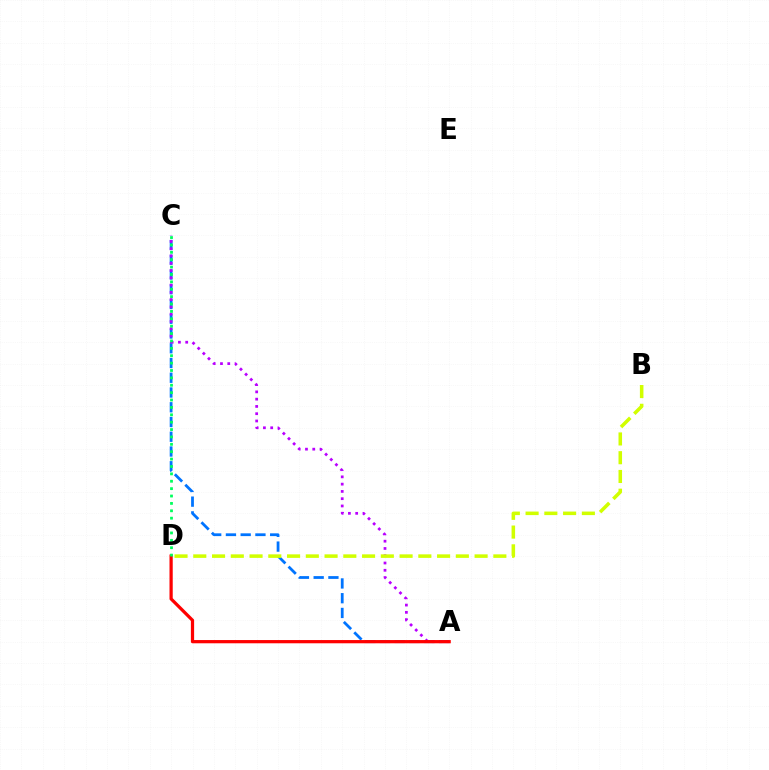{('A', 'C'): [{'color': '#0074ff', 'line_style': 'dashed', 'thickness': 2.0}, {'color': '#b900ff', 'line_style': 'dotted', 'thickness': 1.98}], ('A', 'D'): [{'color': '#ff0000', 'line_style': 'solid', 'thickness': 2.33}], ('C', 'D'): [{'color': '#00ff5c', 'line_style': 'dotted', 'thickness': 2.01}], ('B', 'D'): [{'color': '#d1ff00', 'line_style': 'dashed', 'thickness': 2.55}]}